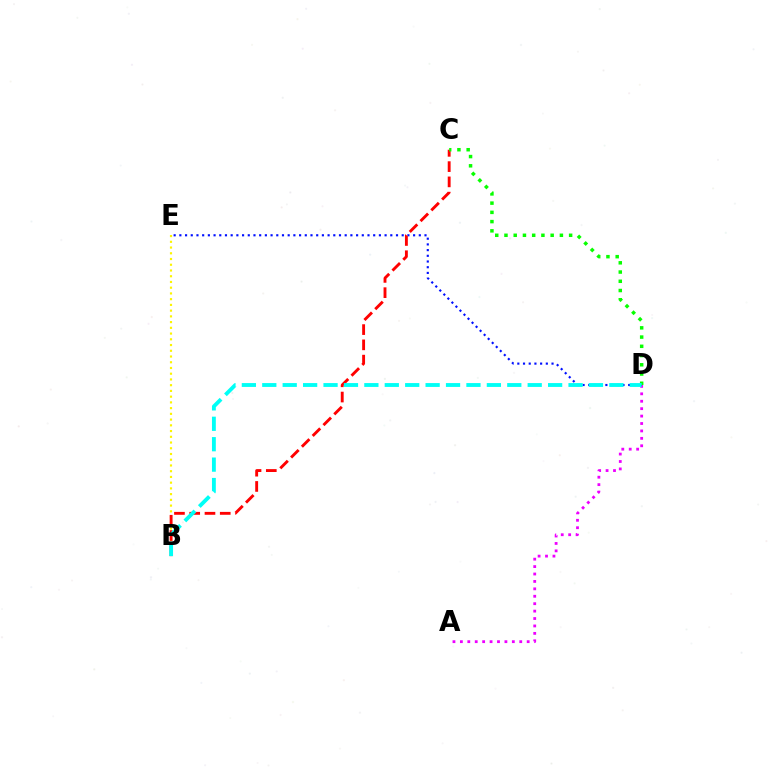{('A', 'D'): [{'color': '#ee00ff', 'line_style': 'dotted', 'thickness': 2.02}], ('B', 'E'): [{'color': '#fcf500', 'line_style': 'dotted', 'thickness': 1.56}], ('D', 'E'): [{'color': '#0010ff', 'line_style': 'dotted', 'thickness': 1.55}], ('B', 'C'): [{'color': '#ff0000', 'line_style': 'dashed', 'thickness': 2.07}], ('C', 'D'): [{'color': '#08ff00', 'line_style': 'dotted', 'thickness': 2.51}], ('B', 'D'): [{'color': '#00fff6', 'line_style': 'dashed', 'thickness': 2.77}]}